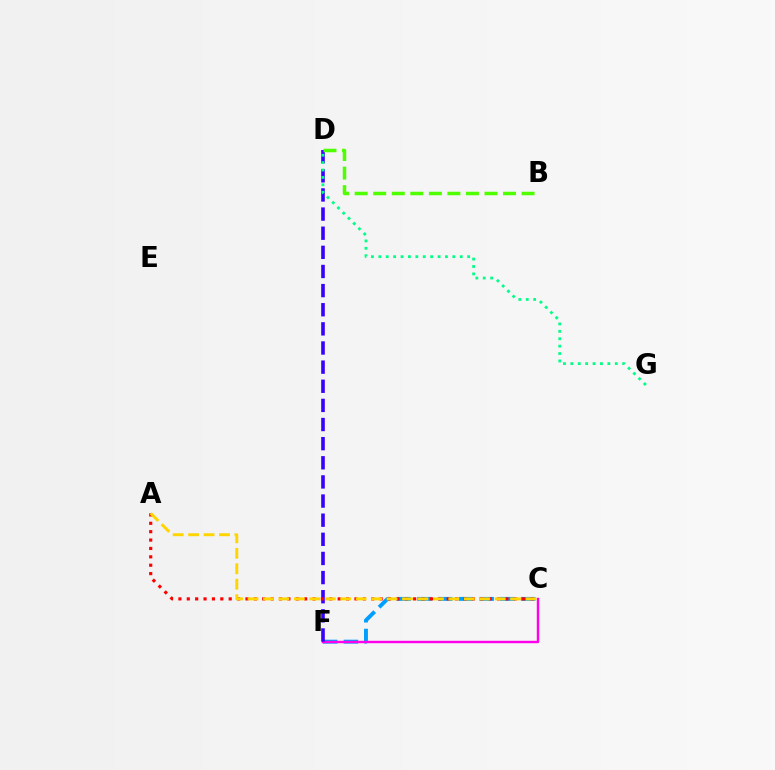{('C', 'F'): [{'color': '#009eff', 'line_style': 'dashed', 'thickness': 2.82}, {'color': '#ff00ed', 'line_style': 'solid', 'thickness': 1.74}], ('D', 'F'): [{'color': '#3700ff', 'line_style': 'dashed', 'thickness': 2.6}], ('A', 'C'): [{'color': '#ff0000', 'line_style': 'dotted', 'thickness': 2.28}, {'color': '#ffd500', 'line_style': 'dashed', 'thickness': 2.1}], ('B', 'D'): [{'color': '#4fff00', 'line_style': 'dashed', 'thickness': 2.52}], ('D', 'G'): [{'color': '#00ff86', 'line_style': 'dotted', 'thickness': 2.01}]}